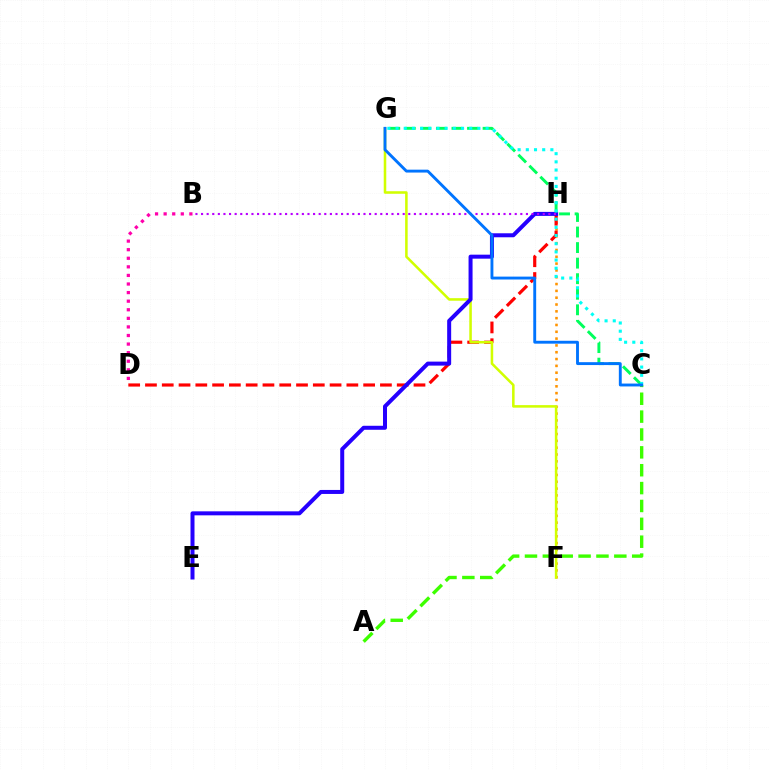{('F', 'H'): [{'color': '#ff9400', 'line_style': 'dotted', 'thickness': 1.85}], ('A', 'C'): [{'color': '#3dff00', 'line_style': 'dashed', 'thickness': 2.43}], ('B', 'D'): [{'color': '#ff00ac', 'line_style': 'dotted', 'thickness': 2.33}], ('D', 'H'): [{'color': '#ff0000', 'line_style': 'dashed', 'thickness': 2.28}], ('F', 'G'): [{'color': '#d1ff00', 'line_style': 'solid', 'thickness': 1.83}], ('E', 'H'): [{'color': '#2500ff', 'line_style': 'solid', 'thickness': 2.88}], ('C', 'G'): [{'color': '#00ff5c', 'line_style': 'dashed', 'thickness': 2.11}, {'color': '#00fff6', 'line_style': 'dotted', 'thickness': 2.22}, {'color': '#0074ff', 'line_style': 'solid', 'thickness': 2.08}], ('B', 'H'): [{'color': '#b900ff', 'line_style': 'dotted', 'thickness': 1.52}]}